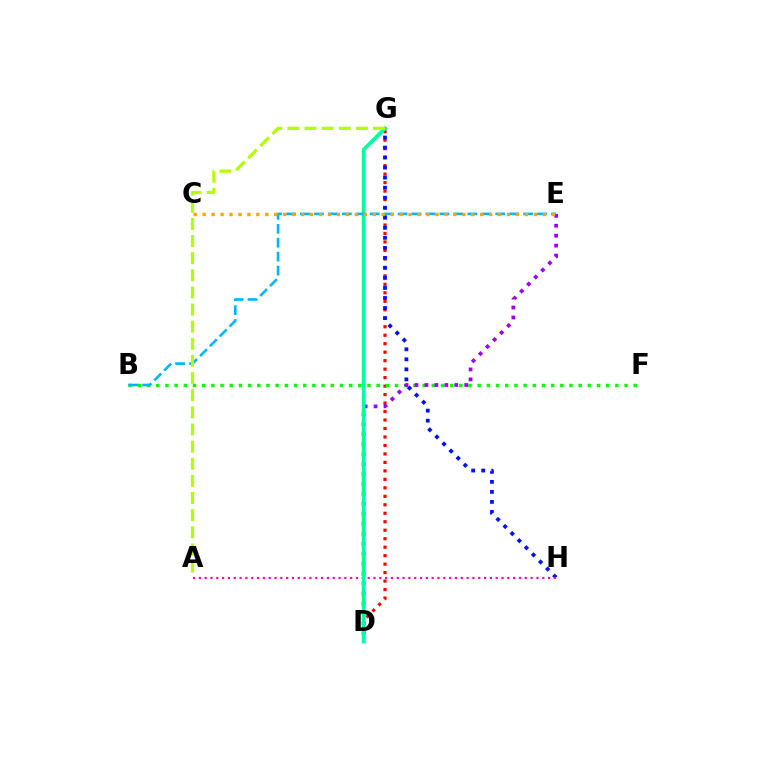{('D', 'G'): [{'color': '#ff0000', 'line_style': 'dotted', 'thickness': 2.3}, {'color': '#00ff9d', 'line_style': 'solid', 'thickness': 2.64}], ('G', 'H'): [{'color': '#0010ff', 'line_style': 'dotted', 'thickness': 2.72}], ('B', 'F'): [{'color': '#08ff00', 'line_style': 'dotted', 'thickness': 2.49}], ('A', 'H'): [{'color': '#ff00bd', 'line_style': 'dotted', 'thickness': 1.58}], ('D', 'E'): [{'color': '#9b00ff', 'line_style': 'dotted', 'thickness': 2.7}], ('B', 'E'): [{'color': '#00b5ff', 'line_style': 'dashed', 'thickness': 1.89}], ('C', 'E'): [{'color': '#ffa500', 'line_style': 'dotted', 'thickness': 2.43}], ('A', 'G'): [{'color': '#b3ff00', 'line_style': 'dashed', 'thickness': 2.33}]}